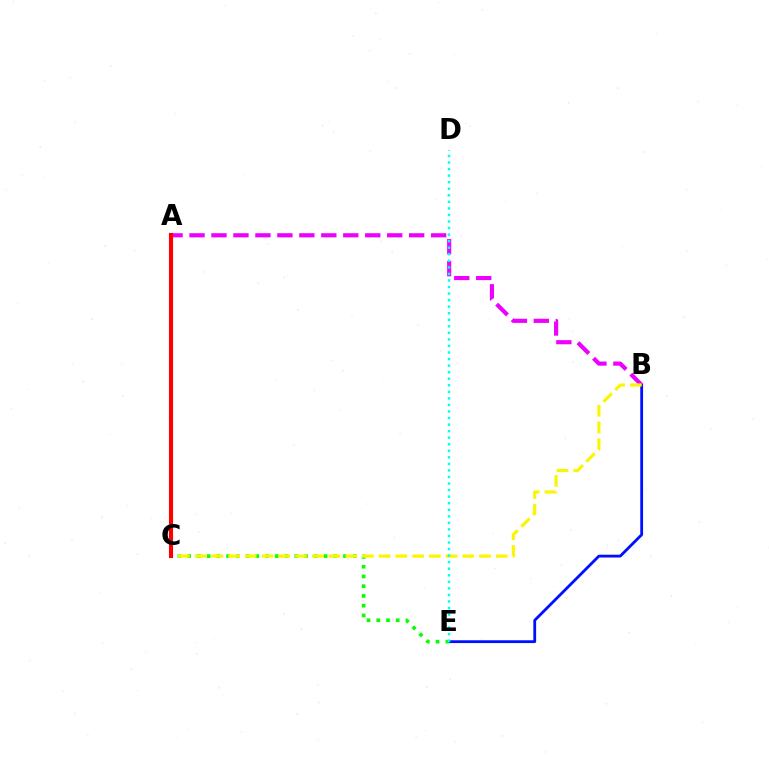{('B', 'E'): [{'color': '#0010ff', 'line_style': 'solid', 'thickness': 2.02}], ('C', 'E'): [{'color': '#08ff00', 'line_style': 'dotted', 'thickness': 2.65}], ('A', 'B'): [{'color': '#ee00ff', 'line_style': 'dashed', 'thickness': 2.98}], ('B', 'C'): [{'color': '#fcf500', 'line_style': 'dashed', 'thickness': 2.27}], ('D', 'E'): [{'color': '#00fff6', 'line_style': 'dotted', 'thickness': 1.78}], ('A', 'C'): [{'color': '#ff0000', 'line_style': 'solid', 'thickness': 2.95}]}